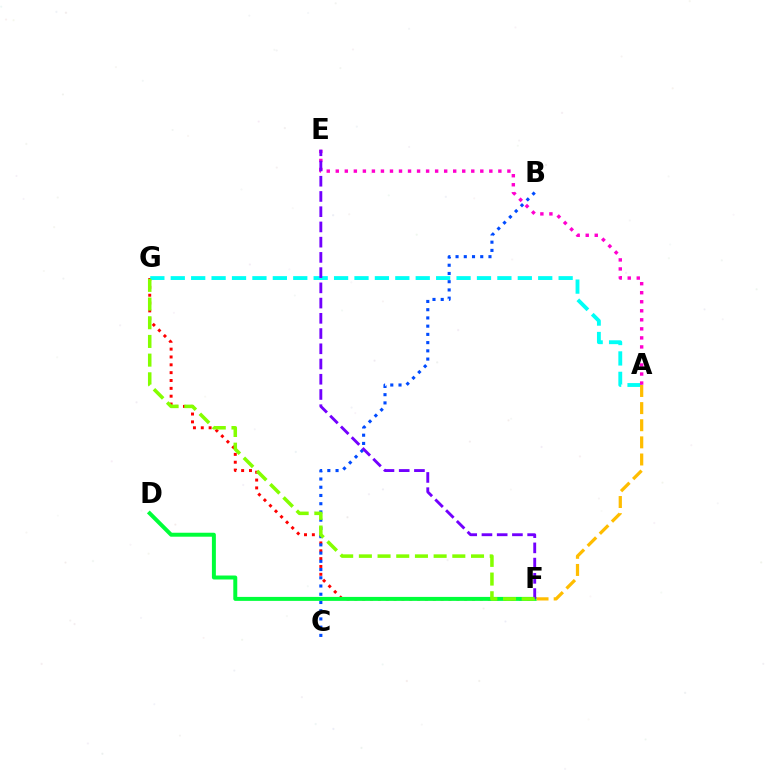{('F', 'G'): [{'color': '#ff0000', 'line_style': 'dotted', 'thickness': 2.13}, {'color': '#84ff00', 'line_style': 'dashed', 'thickness': 2.54}], ('A', 'G'): [{'color': '#00fff6', 'line_style': 'dashed', 'thickness': 2.77}], ('D', 'F'): [{'color': '#00ff39', 'line_style': 'solid', 'thickness': 2.85}], ('B', 'C'): [{'color': '#004bff', 'line_style': 'dotted', 'thickness': 2.24}], ('A', 'E'): [{'color': '#ff00cf', 'line_style': 'dotted', 'thickness': 2.45}], ('A', 'F'): [{'color': '#ffbd00', 'line_style': 'dashed', 'thickness': 2.33}], ('E', 'F'): [{'color': '#7200ff', 'line_style': 'dashed', 'thickness': 2.07}]}